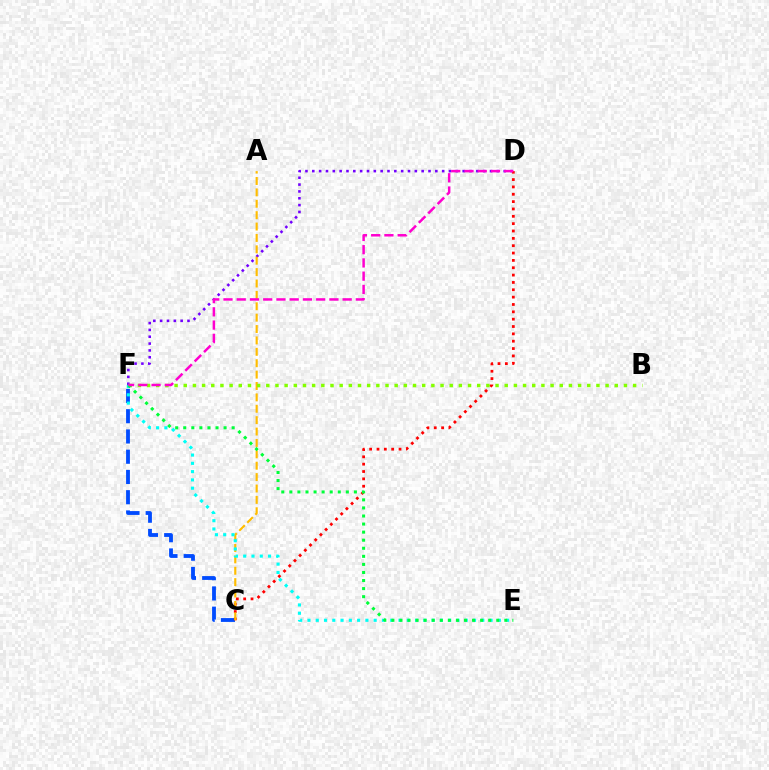{('C', 'F'): [{'color': '#004bff', 'line_style': 'dashed', 'thickness': 2.75}], ('D', 'F'): [{'color': '#7200ff', 'line_style': 'dotted', 'thickness': 1.86}, {'color': '#ff00cf', 'line_style': 'dashed', 'thickness': 1.8}], ('C', 'D'): [{'color': '#ff0000', 'line_style': 'dotted', 'thickness': 2.0}], ('A', 'C'): [{'color': '#ffbd00', 'line_style': 'dashed', 'thickness': 1.55}], ('B', 'F'): [{'color': '#84ff00', 'line_style': 'dotted', 'thickness': 2.49}], ('E', 'F'): [{'color': '#00fff6', 'line_style': 'dotted', 'thickness': 2.25}, {'color': '#00ff39', 'line_style': 'dotted', 'thickness': 2.19}]}